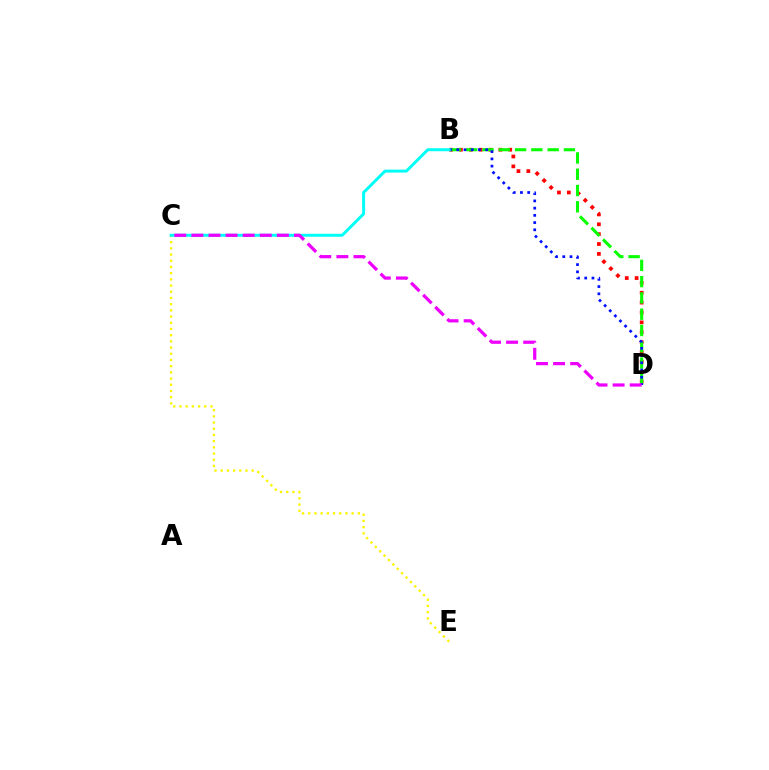{('B', 'D'): [{'color': '#ff0000', 'line_style': 'dotted', 'thickness': 2.68}, {'color': '#08ff00', 'line_style': 'dashed', 'thickness': 2.21}, {'color': '#0010ff', 'line_style': 'dotted', 'thickness': 1.96}], ('C', 'E'): [{'color': '#fcf500', 'line_style': 'dotted', 'thickness': 1.68}], ('B', 'C'): [{'color': '#00fff6', 'line_style': 'solid', 'thickness': 2.13}], ('C', 'D'): [{'color': '#ee00ff', 'line_style': 'dashed', 'thickness': 2.32}]}